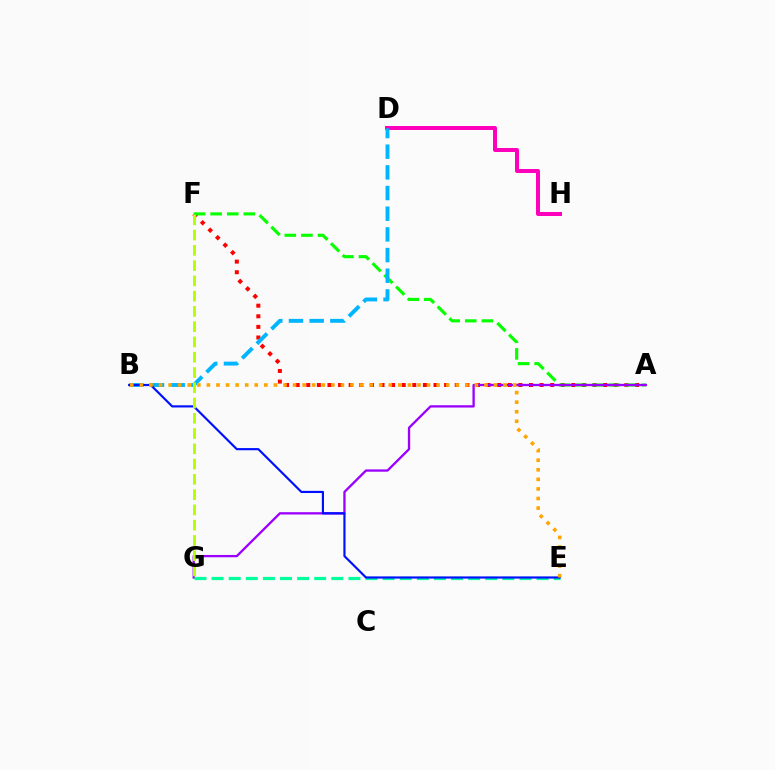{('D', 'H'): [{'color': '#ff00bd', 'line_style': 'solid', 'thickness': 2.87}], ('A', 'F'): [{'color': '#ff0000', 'line_style': 'dotted', 'thickness': 2.88}, {'color': '#08ff00', 'line_style': 'dashed', 'thickness': 2.25}], ('A', 'G'): [{'color': '#9b00ff', 'line_style': 'solid', 'thickness': 1.66}], ('E', 'G'): [{'color': '#00ff9d', 'line_style': 'dashed', 'thickness': 2.32}], ('B', 'D'): [{'color': '#00b5ff', 'line_style': 'dashed', 'thickness': 2.81}], ('B', 'E'): [{'color': '#0010ff', 'line_style': 'solid', 'thickness': 1.56}, {'color': '#ffa500', 'line_style': 'dotted', 'thickness': 2.6}], ('F', 'G'): [{'color': '#b3ff00', 'line_style': 'dashed', 'thickness': 2.07}]}